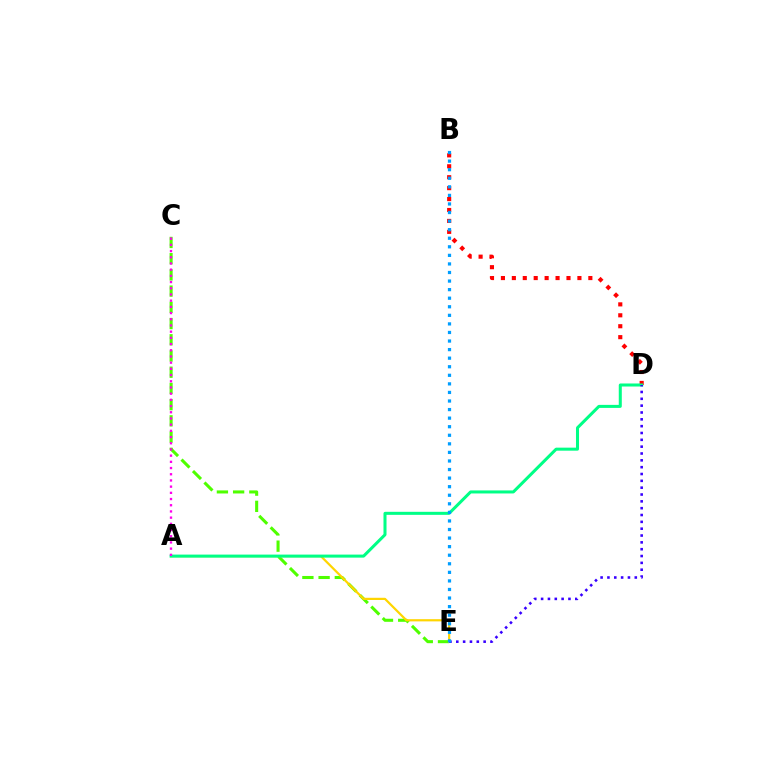{('C', 'E'): [{'color': '#4fff00', 'line_style': 'dashed', 'thickness': 2.2}], ('A', 'E'): [{'color': '#ffd500', 'line_style': 'solid', 'thickness': 1.59}], ('B', 'D'): [{'color': '#ff0000', 'line_style': 'dotted', 'thickness': 2.97}], ('A', 'D'): [{'color': '#00ff86', 'line_style': 'solid', 'thickness': 2.18}], ('D', 'E'): [{'color': '#3700ff', 'line_style': 'dotted', 'thickness': 1.86}], ('B', 'E'): [{'color': '#009eff', 'line_style': 'dotted', 'thickness': 2.33}], ('A', 'C'): [{'color': '#ff00ed', 'line_style': 'dotted', 'thickness': 1.68}]}